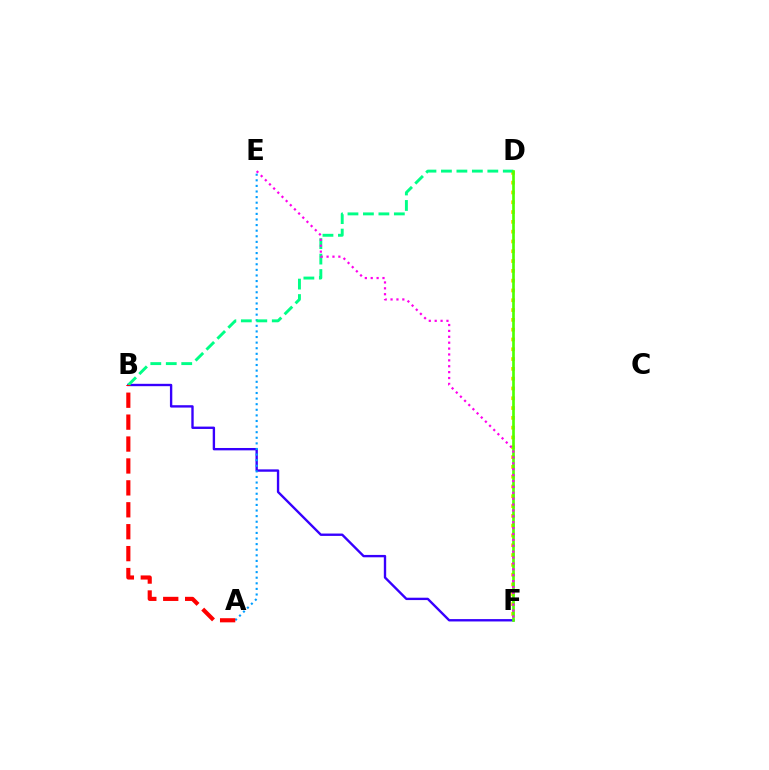{('B', 'F'): [{'color': '#3700ff', 'line_style': 'solid', 'thickness': 1.7}], ('A', 'E'): [{'color': '#009eff', 'line_style': 'dotted', 'thickness': 1.52}], ('D', 'F'): [{'color': '#ffd500', 'line_style': 'dotted', 'thickness': 2.66}, {'color': '#4fff00', 'line_style': 'solid', 'thickness': 1.92}], ('B', 'D'): [{'color': '#00ff86', 'line_style': 'dashed', 'thickness': 2.1}], ('E', 'F'): [{'color': '#ff00ed', 'line_style': 'dotted', 'thickness': 1.6}], ('A', 'B'): [{'color': '#ff0000', 'line_style': 'dashed', 'thickness': 2.98}]}